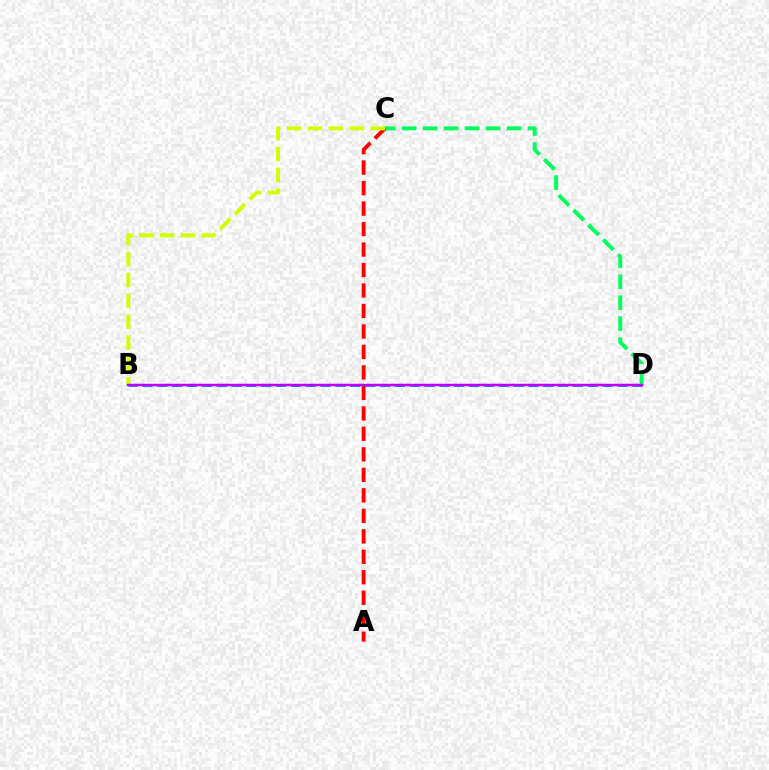{('B', 'D'): [{'color': '#0074ff', 'line_style': 'dashed', 'thickness': 2.02}, {'color': '#b900ff', 'line_style': 'solid', 'thickness': 1.79}], ('C', 'D'): [{'color': '#00ff5c', 'line_style': 'dashed', 'thickness': 2.85}], ('A', 'C'): [{'color': '#ff0000', 'line_style': 'dashed', 'thickness': 2.78}], ('B', 'C'): [{'color': '#d1ff00', 'line_style': 'dashed', 'thickness': 2.84}]}